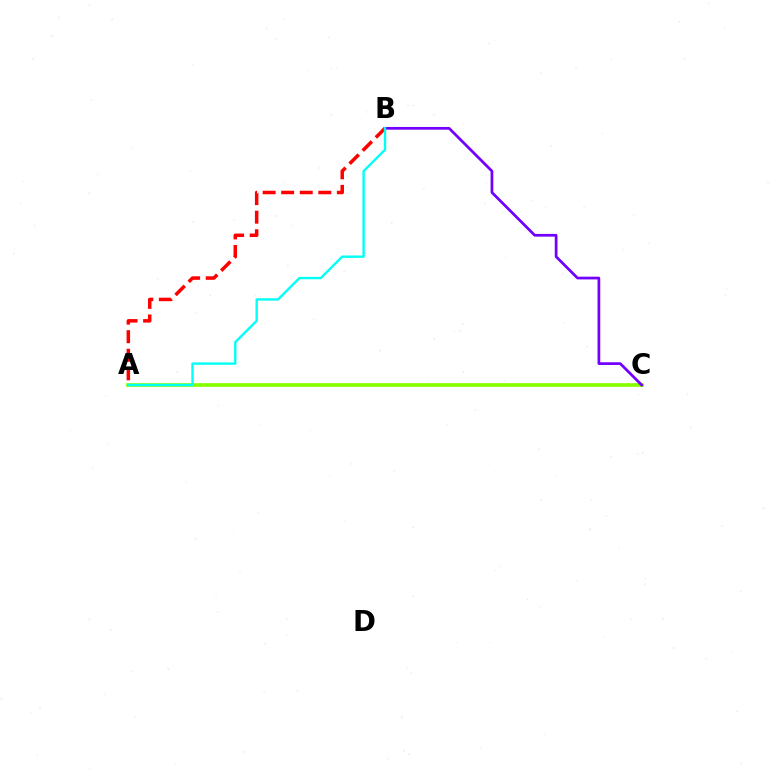{('A', 'C'): [{'color': '#84ff00', 'line_style': 'solid', 'thickness': 2.64}], ('B', 'C'): [{'color': '#7200ff', 'line_style': 'solid', 'thickness': 1.96}], ('A', 'B'): [{'color': '#ff0000', 'line_style': 'dashed', 'thickness': 2.52}, {'color': '#00fff6', 'line_style': 'solid', 'thickness': 1.71}]}